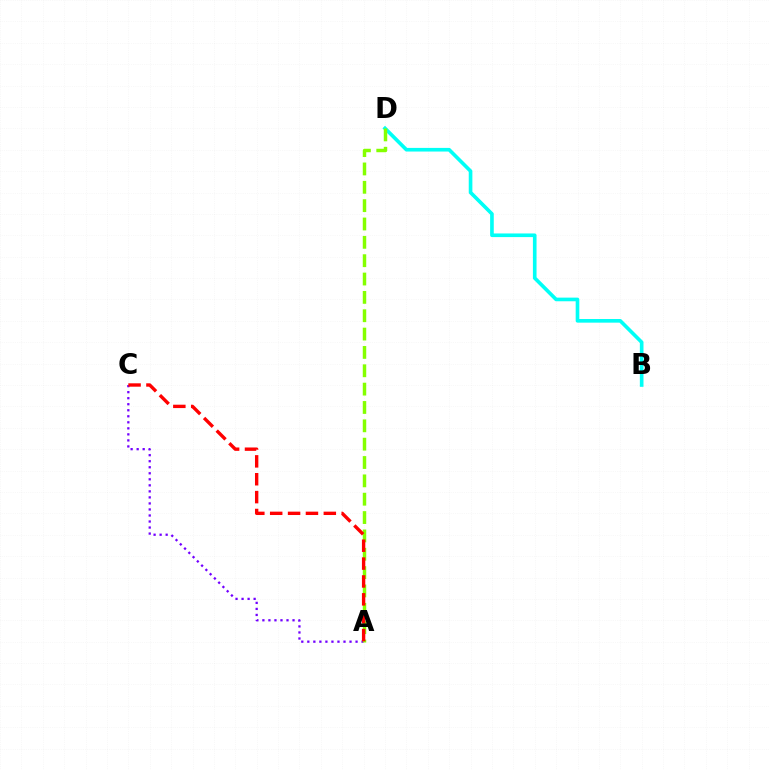{('A', 'C'): [{'color': '#7200ff', 'line_style': 'dotted', 'thickness': 1.64}, {'color': '#ff0000', 'line_style': 'dashed', 'thickness': 2.43}], ('B', 'D'): [{'color': '#00fff6', 'line_style': 'solid', 'thickness': 2.62}], ('A', 'D'): [{'color': '#84ff00', 'line_style': 'dashed', 'thickness': 2.49}]}